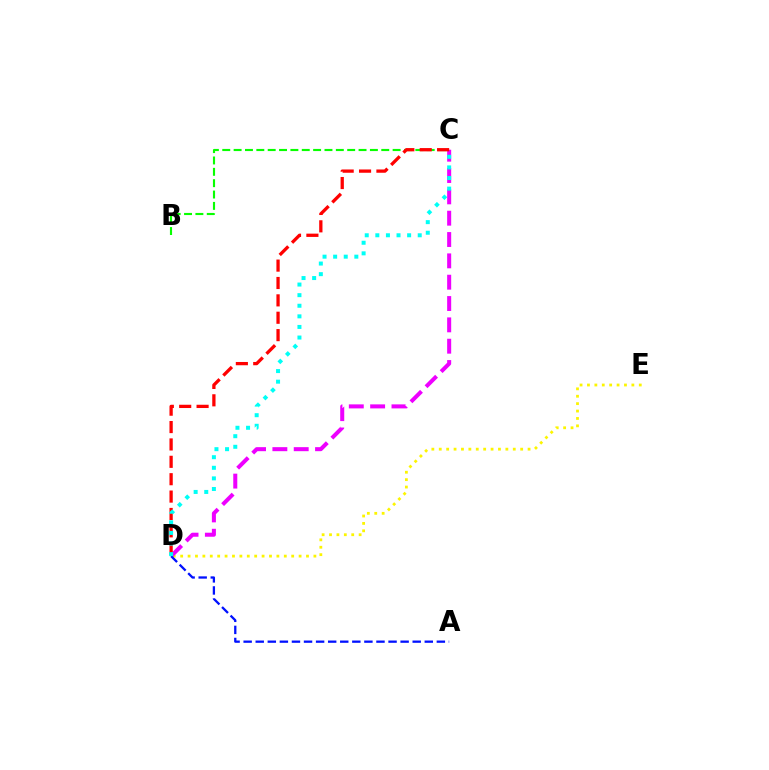{('B', 'C'): [{'color': '#08ff00', 'line_style': 'dashed', 'thickness': 1.54}], ('D', 'E'): [{'color': '#fcf500', 'line_style': 'dotted', 'thickness': 2.01}], ('C', 'D'): [{'color': '#ee00ff', 'line_style': 'dashed', 'thickness': 2.9}, {'color': '#ff0000', 'line_style': 'dashed', 'thickness': 2.36}, {'color': '#00fff6', 'line_style': 'dotted', 'thickness': 2.88}], ('A', 'D'): [{'color': '#0010ff', 'line_style': 'dashed', 'thickness': 1.64}]}